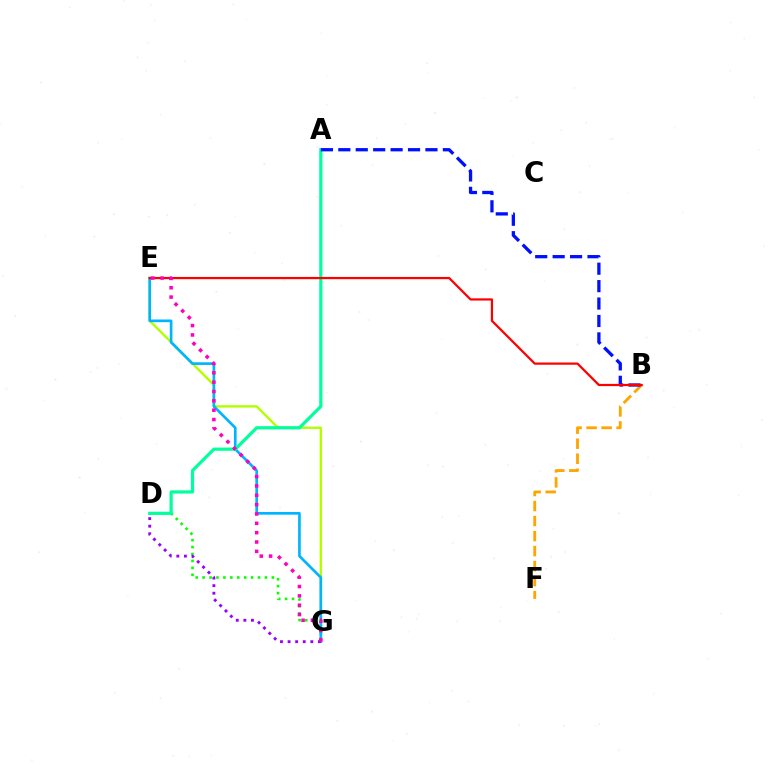{('D', 'G'): [{'color': '#08ff00', 'line_style': 'dotted', 'thickness': 1.88}, {'color': '#9b00ff', 'line_style': 'dotted', 'thickness': 2.06}], ('E', 'G'): [{'color': '#b3ff00', 'line_style': 'solid', 'thickness': 1.71}, {'color': '#00b5ff', 'line_style': 'solid', 'thickness': 1.93}, {'color': '#ff00bd', 'line_style': 'dotted', 'thickness': 2.54}], ('A', 'D'): [{'color': '#00ff9d', 'line_style': 'solid', 'thickness': 2.31}], ('B', 'F'): [{'color': '#ffa500', 'line_style': 'dashed', 'thickness': 2.04}], ('A', 'B'): [{'color': '#0010ff', 'line_style': 'dashed', 'thickness': 2.37}], ('B', 'E'): [{'color': '#ff0000', 'line_style': 'solid', 'thickness': 1.61}]}